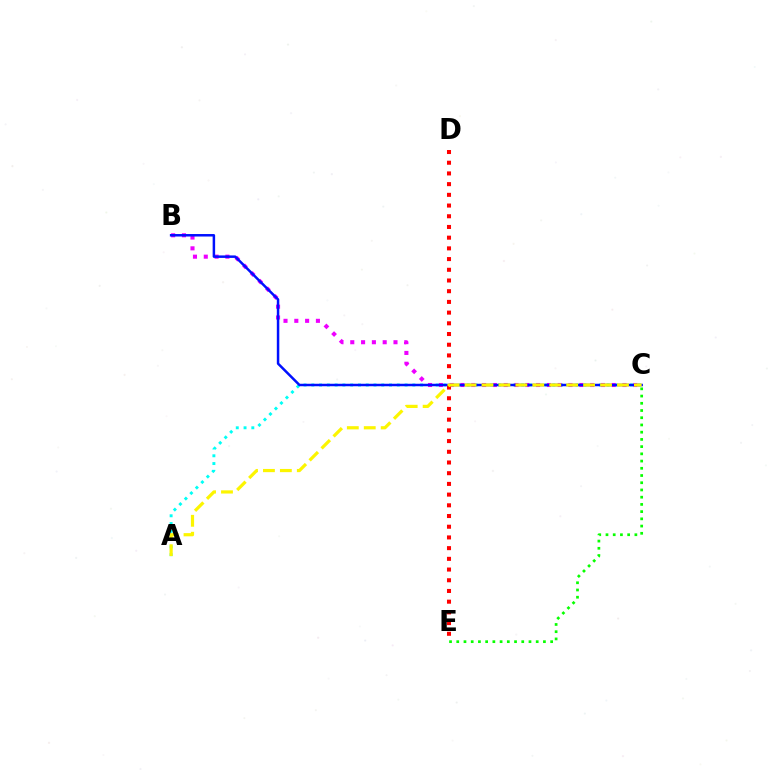{('A', 'C'): [{'color': '#00fff6', 'line_style': 'dotted', 'thickness': 2.11}, {'color': '#fcf500', 'line_style': 'dashed', 'thickness': 2.3}], ('B', 'C'): [{'color': '#ee00ff', 'line_style': 'dotted', 'thickness': 2.94}, {'color': '#0010ff', 'line_style': 'solid', 'thickness': 1.79}], ('D', 'E'): [{'color': '#ff0000', 'line_style': 'dotted', 'thickness': 2.91}], ('C', 'E'): [{'color': '#08ff00', 'line_style': 'dotted', 'thickness': 1.96}]}